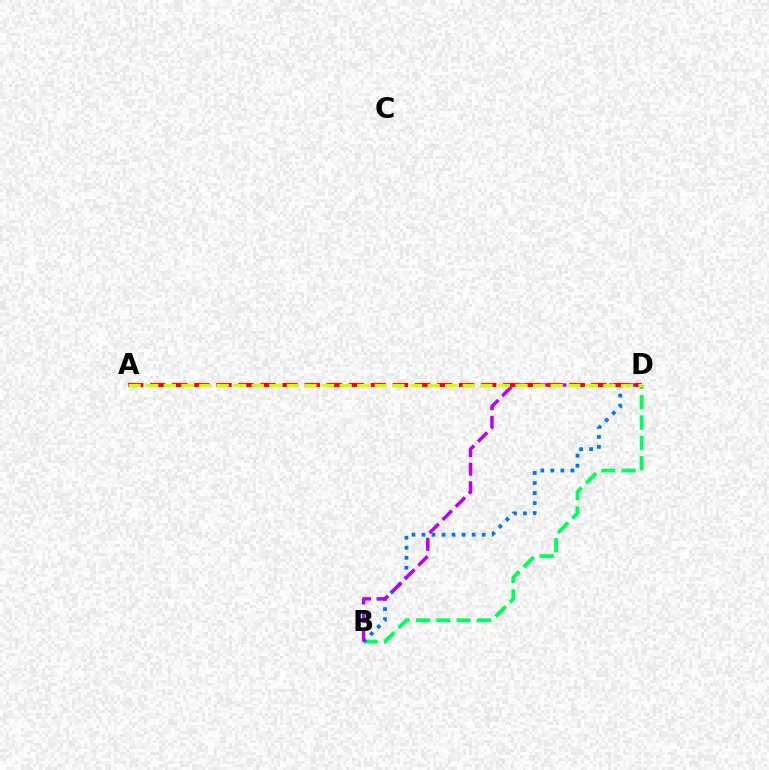{('B', 'D'): [{'color': '#00ff5c', 'line_style': 'dashed', 'thickness': 2.77}, {'color': '#0074ff', 'line_style': 'dotted', 'thickness': 2.72}, {'color': '#b900ff', 'line_style': 'dashed', 'thickness': 2.52}], ('A', 'D'): [{'color': '#ff0000', 'line_style': 'dashed', 'thickness': 3.0}, {'color': '#d1ff00', 'line_style': 'dashed', 'thickness': 2.39}]}